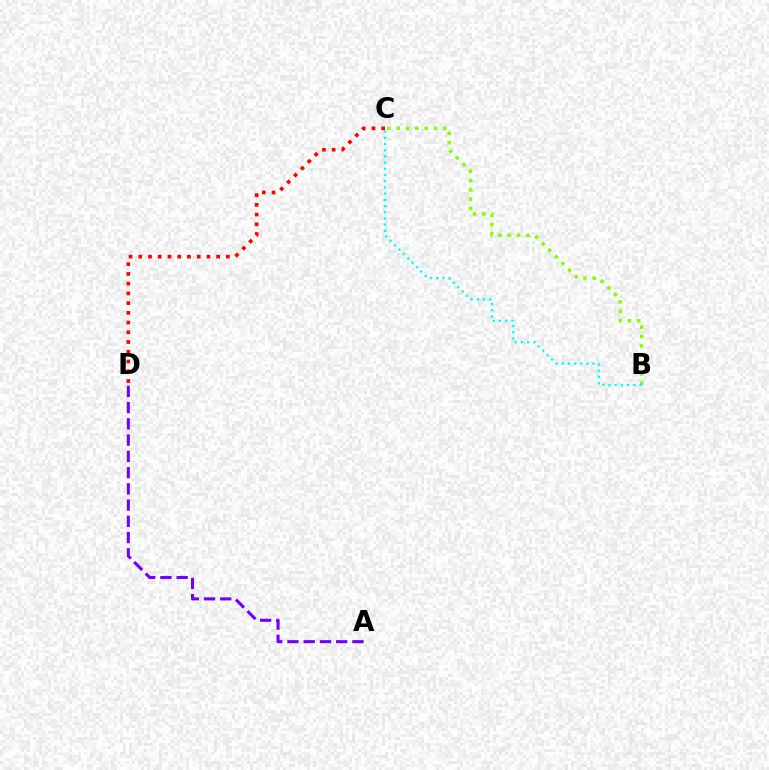{('B', 'C'): [{'color': '#84ff00', 'line_style': 'dotted', 'thickness': 2.54}, {'color': '#00fff6', 'line_style': 'dotted', 'thickness': 1.68}], ('C', 'D'): [{'color': '#ff0000', 'line_style': 'dotted', 'thickness': 2.64}], ('A', 'D'): [{'color': '#7200ff', 'line_style': 'dashed', 'thickness': 2.21}]}